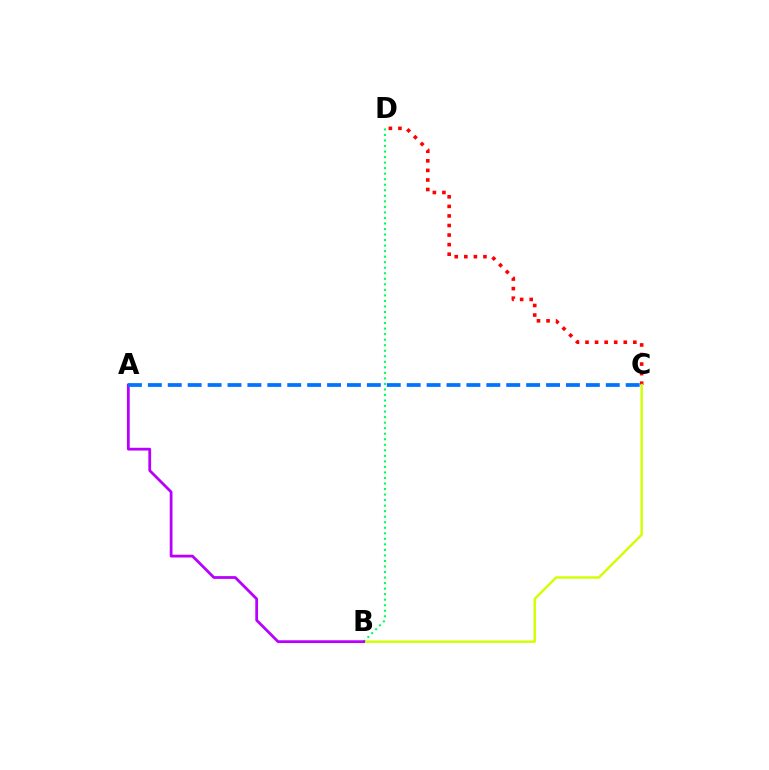{('C', 'D'): [{'color': '#ff0000', 'line_style': 'dotted', 'thickness': 2.6}], ('B', 'C'): [{'color': '#d1ff00', 'line_style': 'solid', 'thickness': 1.74}], ('B', 'D'): [{'color': '#00ff5c', 'line_style': 'dotted', 'thickness': 1.5}], ('A', 'B'): [{'color': '#b900ff', 'line_style': 'solid', 'thickness': 2.0}], ('A', 'C'): [{'color': '#0074ff', 'line_style': 'dashed', 'thickness': 2.7}]}